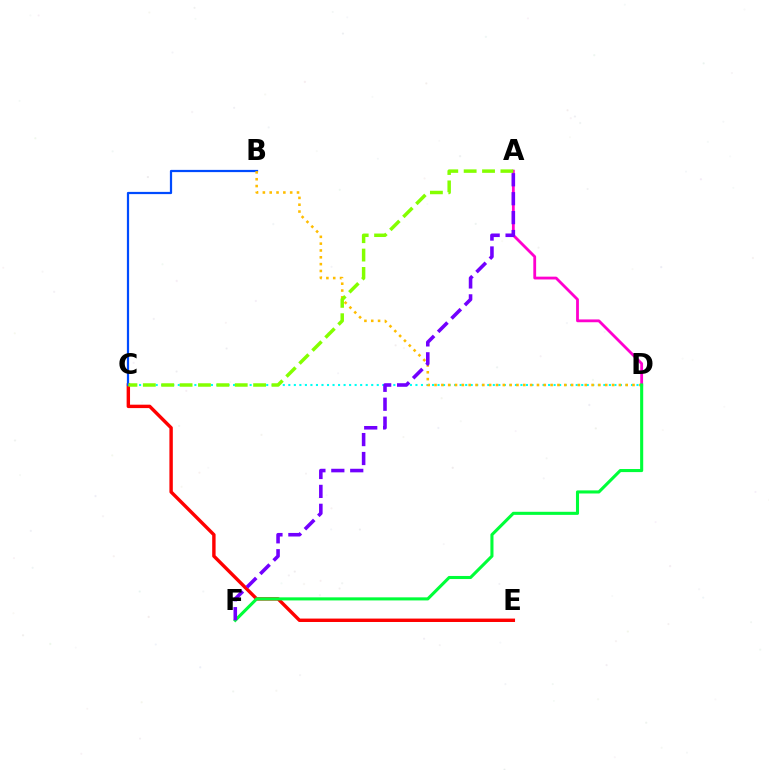{('C', 'D'): [{'color': '#00fff6', 'line_style': 'dotted', 'thickness': 1.5}], ('C', 'E'): [{'color': '#ff0000', 'line_style': 'solid', 'thickness': 2.46}], ('B', 'C'): [{'color': '#004bff', 'line_style': 'solid', 'thickness': 1.6}], ('B', 'D'): [{'color': '#ffbd00', 'line_style': 'dotted', 'thickness': 1.85}], ('A', 'D'): [{'color': '#ff00cf', 'line_style': 'solid', 'thickness': 2.02}], ('A', 'C'): [{'color': '#84ff00', 'line_style': 'dashed', 'thickness': 2.5}], ('D', 'F'): [{'color': '#00ff39', 'line_style': 'solid', 'thickness': 2.22}], ('A', 'F'): [{'color': '#7200ff', 'line_style': 'dashed', 'thickness': 2.57}]}